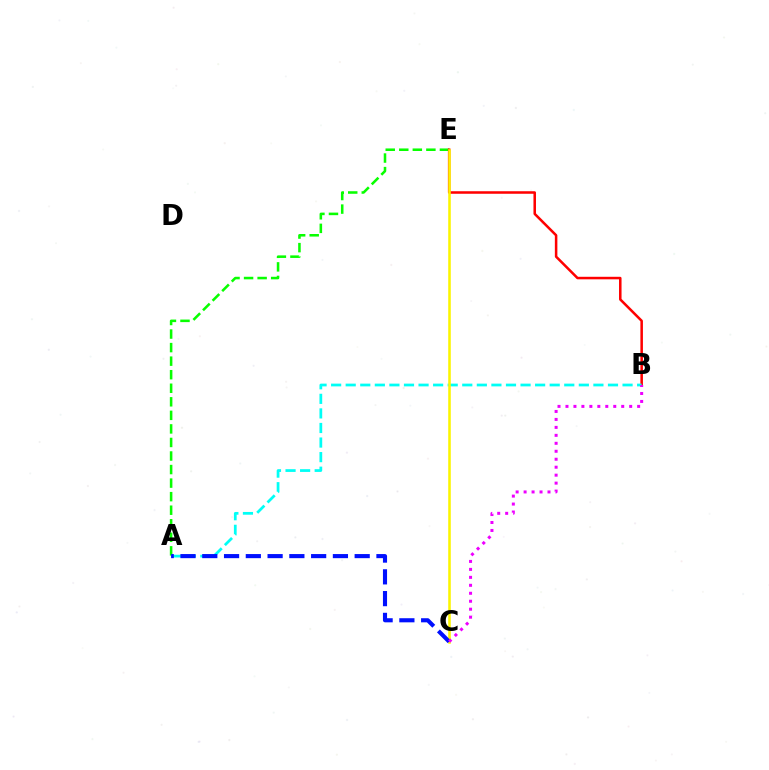{('A', 'E'): [{'color': '#08ff00', 'line_style': 'dashed', 'thickness': 1.84}], ('B', 'E'): [{'color': '#ff0000', 'line_style': 'solid', 'thickness': 1.82}], ('A', 'B'): [{'color': '#00fff6', 'line_style': 'dashed', 'thickness': 1.98}], ('C', 'E'): [{'color': '#fcf500', 'line_style': 'solid', 'thickness': 1.85}], ('A', 'C'): [{'color': '#0010ff', 'line_style': 'dashed', 'thickness': 2.96}], ('B', 'C'): [{'color': '#ee00ff', 'line_style': 'dotted', 'thickness': 2.16}]}